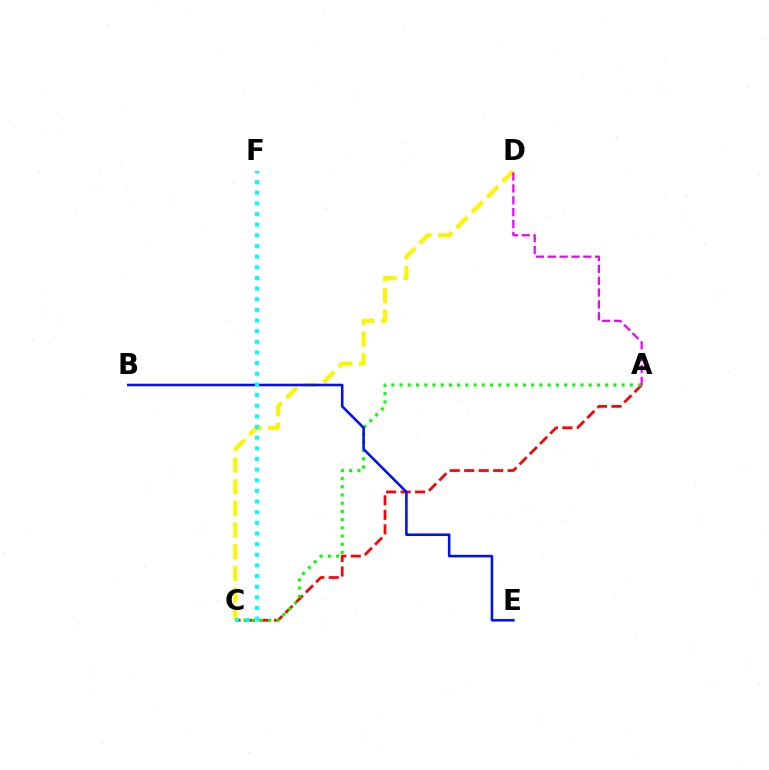{('A', 'C'): [{'color': '#ff0000', 'line_style': 'dashed', 'thickness': 1.97}, {'color': '#08ff00', 'line_style': 'dotted', 'thickness': 2.23}], ('C', 'D'): [{'color': '#fcf500', 'line_style': 'dashed', 'thickness': 2.94}], ('A', 'D'): [{'color': '#ee00ff', 'line_style': 'dashed', 'thickness': 1.61}], ('B', 'E'): [{'color': '#0010ff', 'line_style': 'solid', 'thickness': 1.85}], ('C', 'F'): [{'color': '#00fff6', 'line_style': 'dotted', 'thickness': 2.89}]}